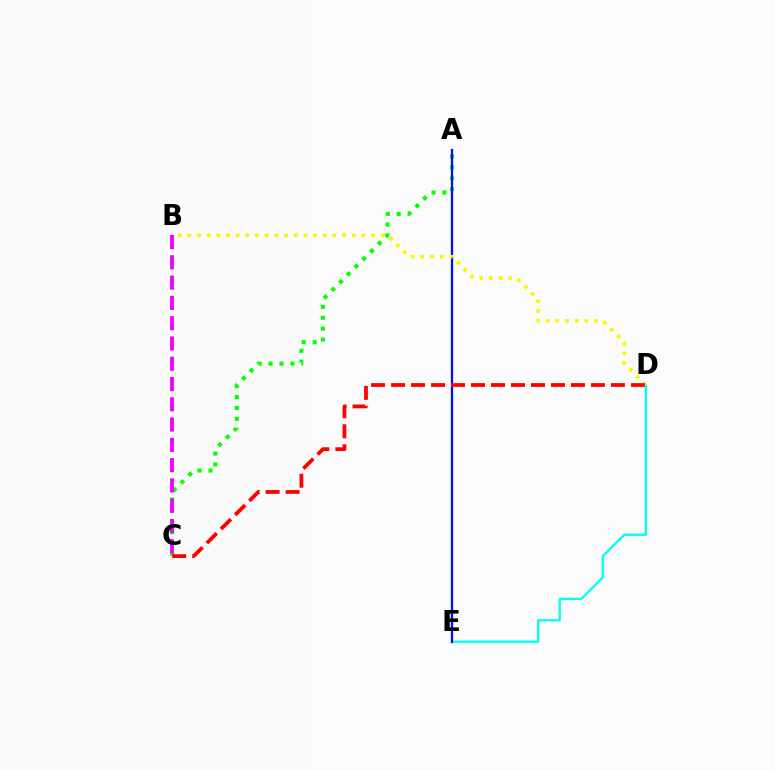{('D', 'E'): [{'color': '#00fff6', 'line_style': 'solid', 'thickness': 1.66}], ('A', 'C'): [{'color': '#08ff00', 'line_style': 'dotted', 'thickness': 2.97}], ('B', 'C'): [{'color': '#ee00ff', 'line_style': 'dashed', 'thickness': 2.75}], ('A', 'E'): [{'color': '#0010ff', 'line_style': 'solid', 'thickness': 1.65}], ('B', 'D'): [{'color': '#fcf500', 'line_style': 'dotted', 'thickness': 2.63}], ('C', 'D'): [{'color': '#ff0000', 'line_style': 'dashed', 'thickness': 2.71}]}